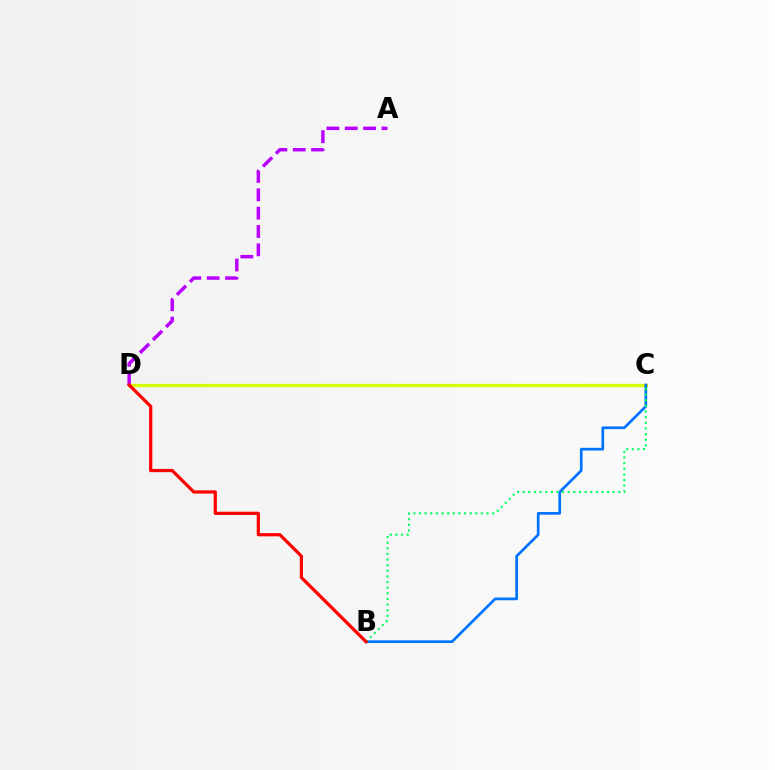{('C', 'D'): [{'color': '#d1ff00', 'line_style': 'solid', 'thickness': 2.41}], ('B', 'C'): [{'color': '#0074ff', 'line_style': 'solid', 'thickness': 1.94}, {'color': '#00ff5c', 'line_style': 'dotted', 'thickness': 1.53}], ('A', 'D'): [{'color': '#b900ff', 'line_style': 'dashed', 'thickness': 2.49}], ('B', 'D'): [{'color': '#ff0000', 'line_style': 'solid', 'thickness': 2.32}]}